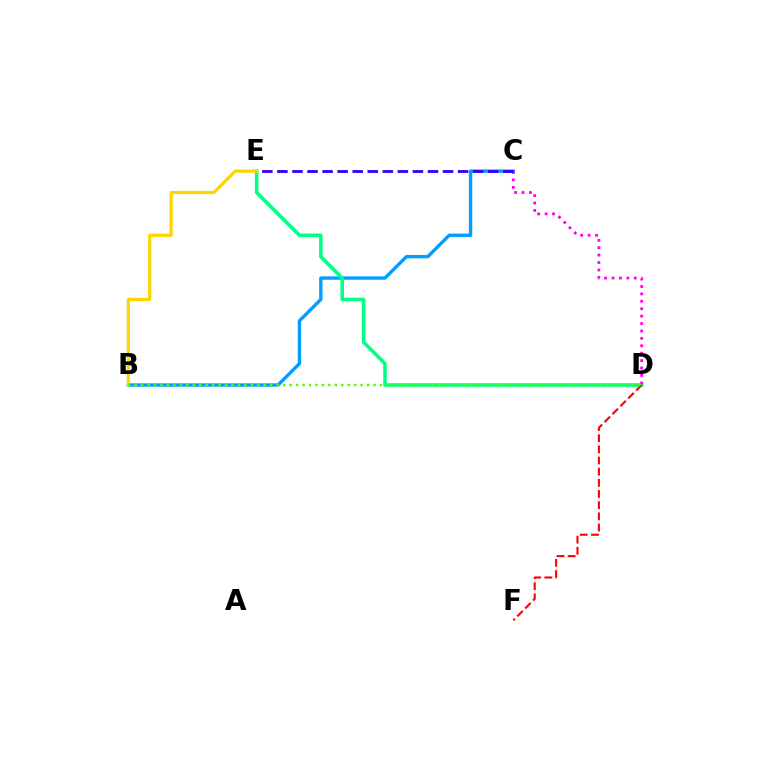{('B', 'C'): [{'color': '#009eff', 'line_style': 'solid', 'thickness': 2.43}], ('D', 'E'): [{'color': '#00ff86', 'line_style': 'solid', 'thickness': 2.56}], ('D', 'F'): [{'color': '#ff0000', 'line_style': 'dashed', 'thickness': 1.52}], ('C', 'D'): [{'color': '#ff00ed', 'line_style': 'dotted', 'thickness': 2.01}], ('C', 'E'): [{'color': '#3700ff', 'line_style': 'dashed', 'thickness': 2.05}], ('B', 'E'): [{'color': '#ffd500', 'line_style': 'solid', 'thickness': 2.33}], ('B', 'D'): [{'color': '#4fff00', 'line_style': 'dotted', 'thickness': 1.75}]}